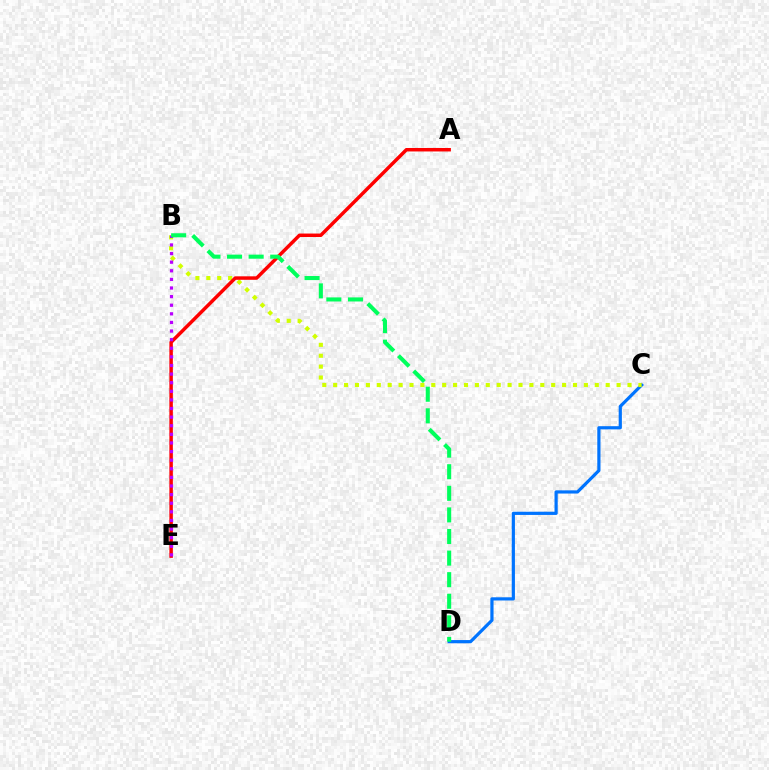{('C', 'D'): [{'color': '#0074ff', 'line_style': 'solid', 'thickness': 2.3}], ('B', 'C'): [{'color': '#d1ff00', 'line_style': 'dotted', 'thickness': 2.96}], ('A', 'E'): [{'color': '#ff0000', 'line_style': 'solid', 'thickness': 2.5}], ('B', 'E'): [{'color': '#b900ff', 'line_style': 'dotted', 'thickness': 2.34}], ('B', 'D'): [{'color': '#00ff5c', 'line_style': 'dashed', 'thickness': 2.93}]}